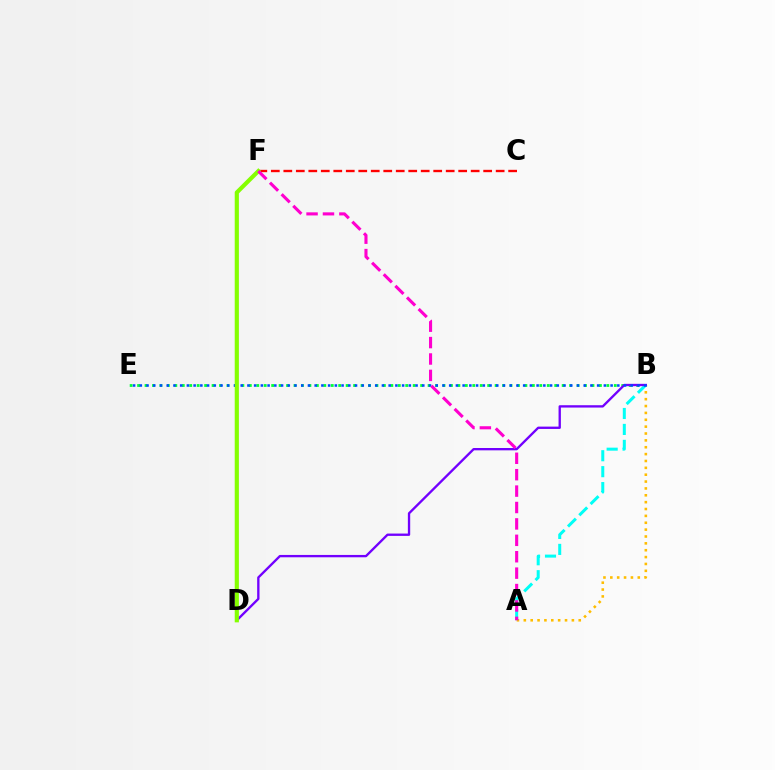{('A', 'B'): [{'color': '#ffbd00', 'line_style': 'dotted', 'thickness': 1.87}, {'color': '#00fff6', 'line_style': 'dashed', 'thickness': 2.17}], ('C', 'F'): [{'color': '#ff0000', 'line_style': 'dashed', 'thickness': 1.7}], ('B', 'E'): [{'color': '#00ff39', 'line_style': 'dotted', 'thickness': 2.02}, {'color': '#004bff', 'line_style': 'dotted', 'thickness': 1.83}], ('B', 'D'): [{'color': '#7200ff', 'line_style': 'solid', 'thickness': 1.68}], ('D', 'F'): [{'color': '#84ff00', 'line_style': 'solid', 'thickness': 2.99}], ('A', 'F'): [{'color': '#ff00cf', 'line_style': 'dashed', 'thickness': 2.23}]}